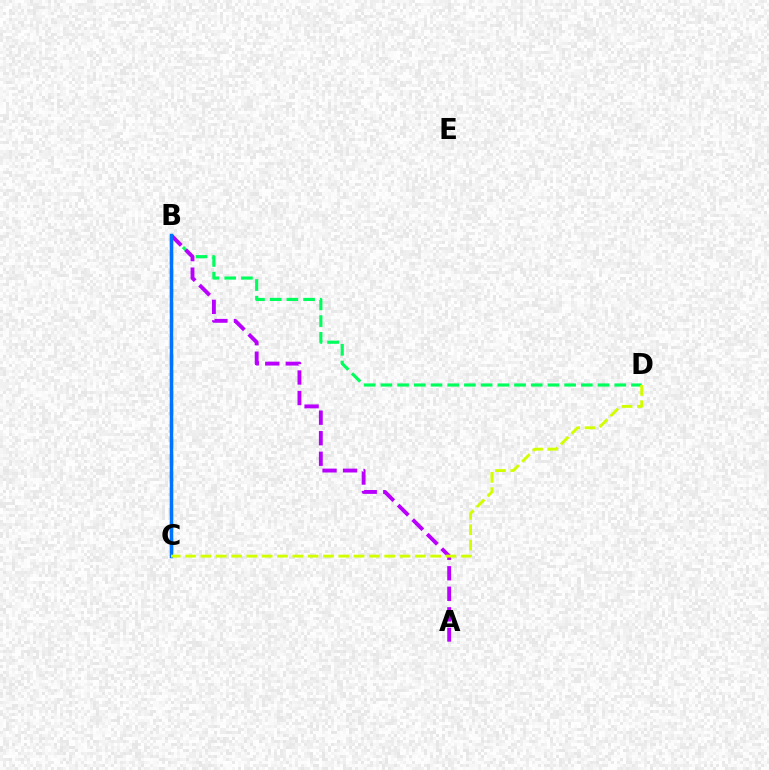{('B', 'D'): [{'color': '#00ff5c', 'line_style': 'dashed', 'thickness': 2.27}], ('A', 'B'): [{'color': '#b900ff', 'line_style': 'dashed', 'thickness': 2.79}], ('B', 'C'): [{'color': '#ff0000', 'line_style': 'dashed', 'thickness': 2.28}, {'color': '#0074ff', 'line_style': 'solid', 'thickness': 2.51}], ('C', 'D'): [{'color': '#d1ff00', 'line_style': 'dashed', 'thickness': 2.08}]}